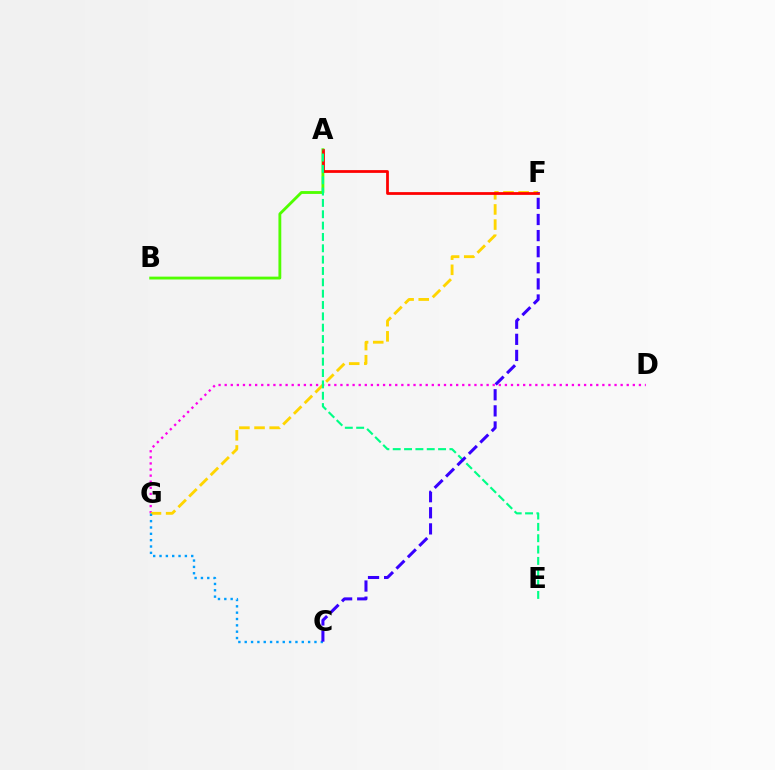{('D', 'G'): [{'color': '#ff00ed', 'line_style': 'dotted', 'thickness': 1.66}], ('A', 'B'): [{'color': '#4fff00', 'line_style': 'solid', 'thickness': 2.05}], ('F', 'G'): [{'color': '#ffd500', 'line_style': 'dashed', 'thickness': 2.06}], ('C', 'G'): [{'color': '#009eff', 'line_style': 'dotted', 'thickness': 1.72}], ('A', 'F'): [{'color': '#ff0000', 'line_style': 'solid', 'thickness': 1.99}], ('A', 'E'): [{'color': '#00ff86', 'line_style': 'dashed', 'thickness': 1.54}], ('C', 'F'): [{'color': '#3700ff', 'line_style': 'dashed', 'thickness': 2.19}]}